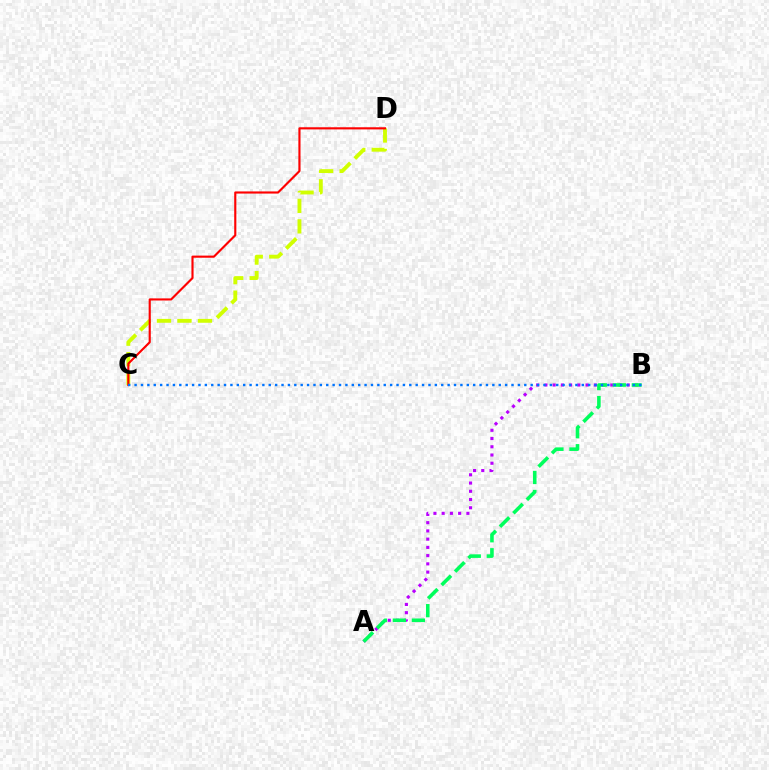{('A', 'B'): [{'color': '#b900ff', 'line_style': 'dotted', 'thickness': 2.24}, {'color': '#00ff5c', 'line_style': 'dashed', 'thickness': 2.58}], ('C', 'D'): [{'color': '#d1ff00', 'line_style': 'dashed', 'thickness': 2.78}, {'color': '#ff0000', 'line_style': 'solid', 'thickness': 1.54}], ('B', 'C'): [{'color': '#0074ff', 'line_style': 'dotted', 'thickness': 1.74}]}